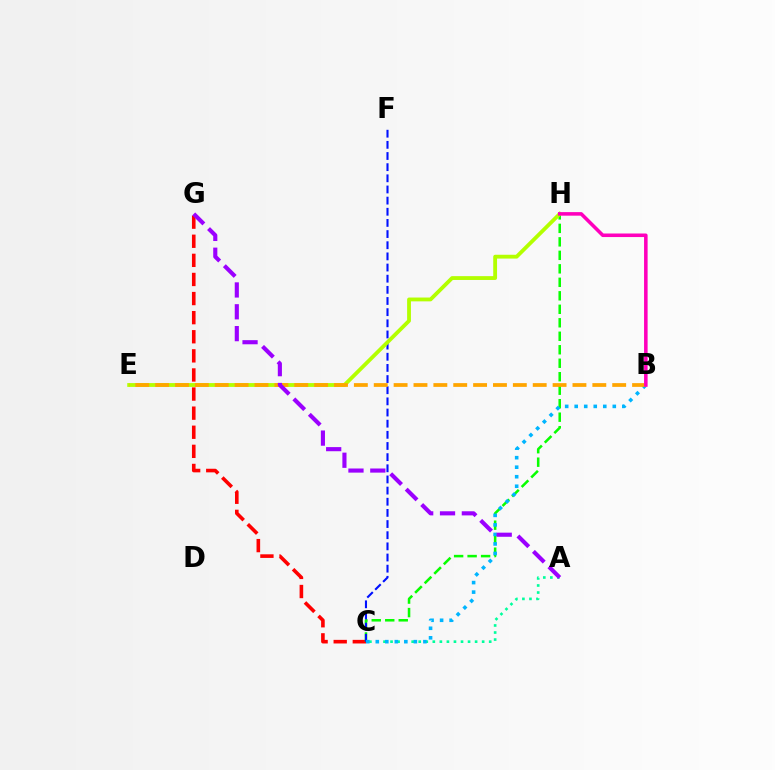{('A', 'C'): [{'color': '#00ff9d', 'line_style': 'dotted', 'thickness': 1.91}], ('C', 'G'): [{'color': '#ff0000', 'line_style': 'dashed', 'thickness': 2.59}], ('C', 'H'): [{'color': '#08ff00', 'line_style': 'dashed', 'thickness': 1.83}], ('C', 'F'): [{'color': '#0010ff', 'line_style': 'dashed', 'thickness': 1.52}], ('E', 'H'): [{'color': '#b3ff00', 'line_style': 'solid', 'thickness': 2.75}], ('B', 'C'): [{'color': '#00b5ff', 'line_style': 'dotted', 'thickness': 2.59}], ('B', 'E'): [{'color': '#ffa500', 'line_style': 'dashed', 'thickness': 2.7}], ('A', 'G'): [{'color': '#9b00ff', 'line_style': 'dashed', 'thickness': 2.97}], ('B', 'H'): [{'color': '#ff00bd', 'line_style': 'solid', 'thickness': 2.56}]}